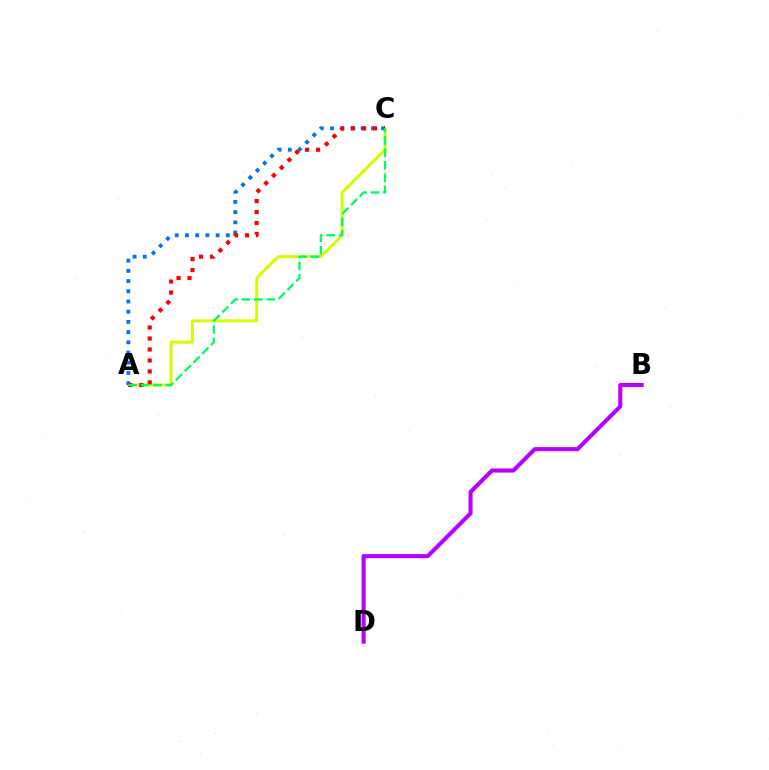{('A', 'C'): [{'color': '#d1ff00', 'line_style': 'solid', 'thickness': 2.13}, {'color': '#0074ff', 'line_style': 'dotted', 'thickness': 2.77}, {'color': '#ff0000', 'line_style': 'dotted', 'thickness': 2.98}, {'color': '#00ff5c', 'line_style': 'dashed', 'thickness': 1.69}], ('B', 'D'): [{'color': '#b900ff', 'line_style': 'solid', 'thickness': 2.93}]}